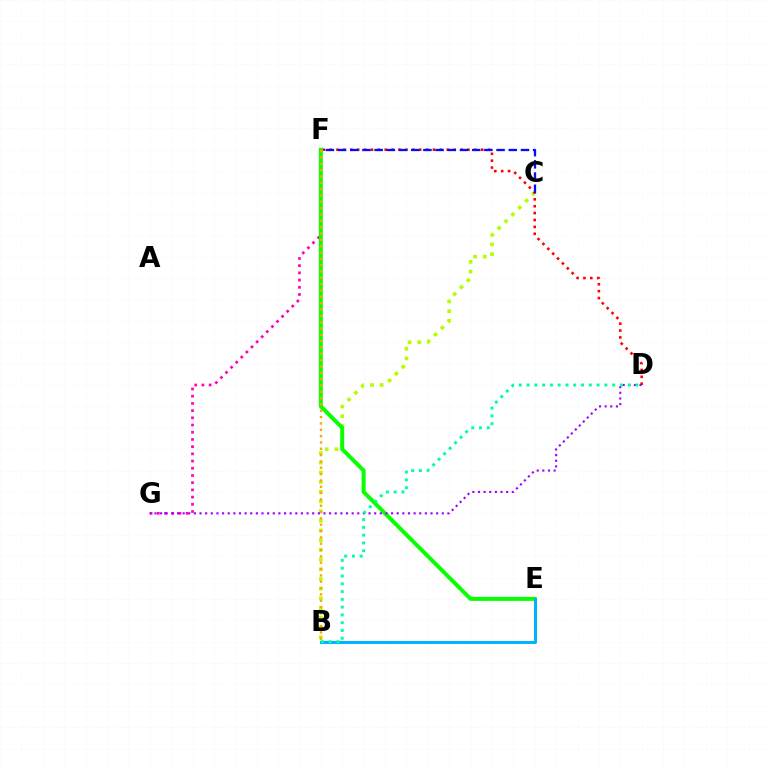{('B', 'C'): [{'color': '#b3ff00', 'line_style': 'dotted', 'thickness': 2.63}], ('D', 'F'): [{'color': '#ff0000', 'line_style': 'dotted', 'thickness': 1.87}], ('C', 'F'): [{'color': '#0010ff', 'line_style': 'dashed', 'thickness': 1.66}], ('F', 'G'): [{'color': '#ff00bd', 'line_style': 'dotted', 'thickness': 1.96}], ('E', 'F'): [{'color': '#08ff00', 'line_style': 'solid', 'thickness': 2.85}], ('B', 'E'): [{'color': '#00b5ff', 'line_style': 'solid', 'thickness': 2.15}], ('B', 'F'): [{'color': '#ffa500', 'line_style': 'dotted', 'thickness': 1.72}], ('D', 'G'): [{'color': '#9b00ff', 'line_style': 'dotted', 'thickness': 1.53}], ('B', 'D'): [{'color': '#00ff9d', 'line_style': 'dotted', 'thickness': 2.11}]}